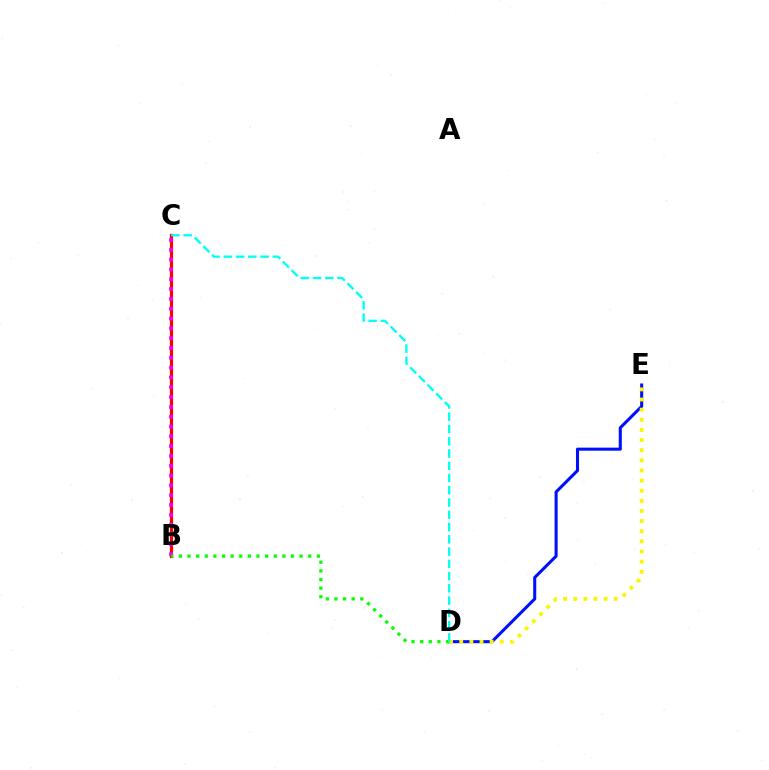{('D', 'E'): [{'color': '#0010ff', 'line_style': 'solid', 'thickness': 2.2}, {'color': '#fcf500', 'line_style': 'dotted', 'thickness': 2.75}], ('B', 'C'): [{'color': '#ff0000', 'line_style': 'solid', 'thickness': 2.31}, {'color': '#ee00ff', 'line_style': 'dotted', 'thickness': 2.67}], ('B', 'D'): [{'color': '#08ff00', 'line_style': 'dotted', 'thickness': 2.34}], ('C', 'D'): [{'color': '#00fff6', 'line_style': 'dashed', 'thickness': 1.67}]}